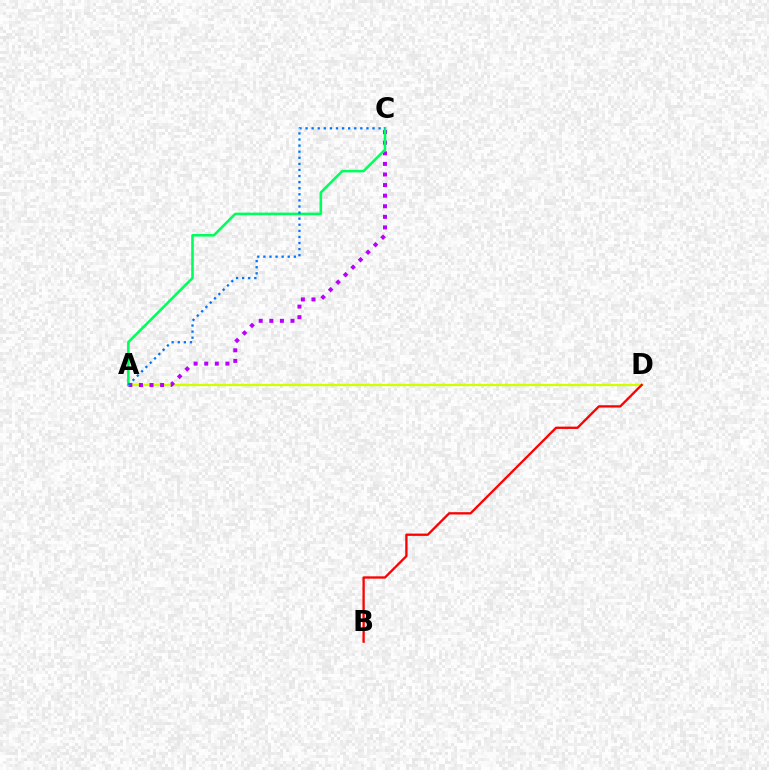{('A', 'D'): [{'color': '#d1ff00', 'line_style': 'solid', 'thickness': 1.66}], ('B', 'D'): [{'color': '#ff0000', 'line_style': 'solid', 'thickness': 1.67}], ('A', 'C'): [{'color': '#b900ff', 'line_style': 'dotted', 'thickness': 2.88}, {'color': '#00ff5c', 'line_style': 'solid', 'thickness': 1.85}, {'color': '#0074ff', 'line_style': 'dotted', 'thickness': 1.65}]}